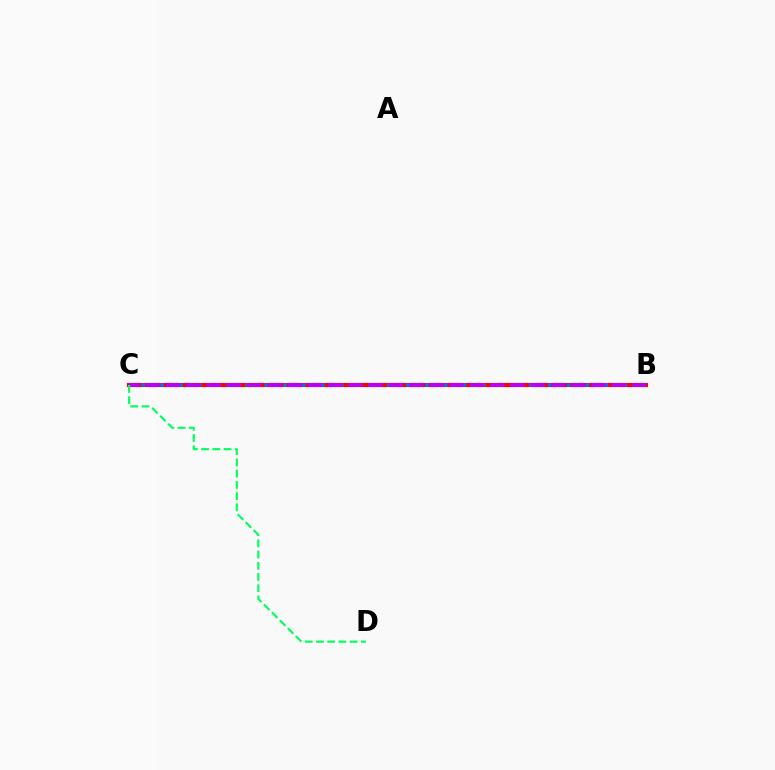{('B', 'C'): [{'color': '#d1ff00', 'line_style': 'dotted', 'thickness': 2.39}, {'color': '#ff0000', 'line_style': 'solid', 'thickness': 2.99}, {'color': '#0074ff', 'line_style': 'dotted', 'thickness': 2.57}, {'color': '#b900ff', 'line_style': 'dashed', 'thickness': 2.75}], ('C', 'D'): [{'color': '#00ff5c', 'line_style': 'dashed', 'thickness': 1.53}]}